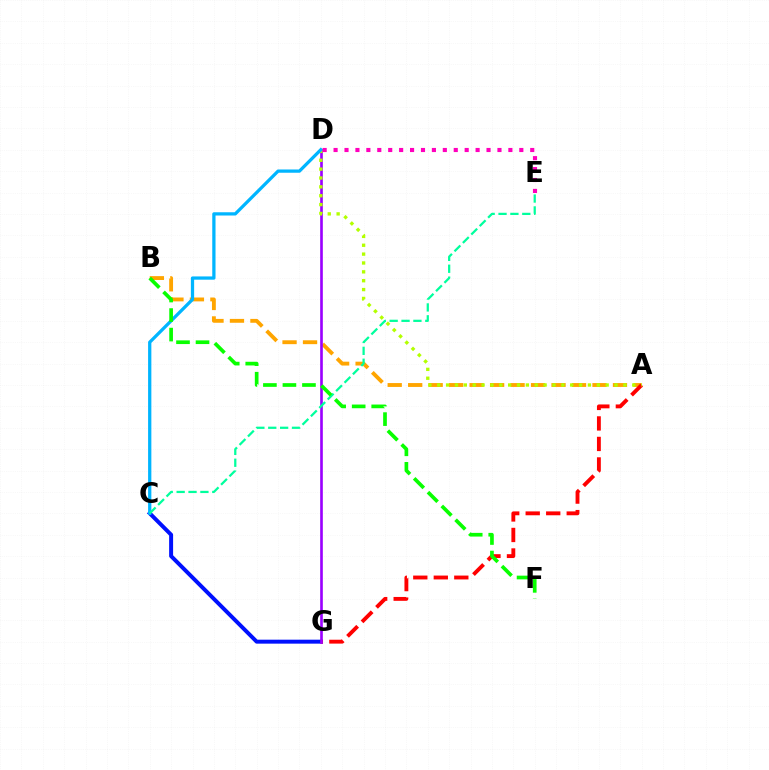{('A', 'B'): [{'color': '#ffa500', 'line_style': 'dashed', 'thickness': 2.78}], ('C', 'G'): [{'color': '#0010ff', 'line_style': 'solid', 'thickness': 2.86}], ('A', 'G'): [{'color': '#ff0000', 'line_style': 'dashed', 'thickness': 2.79}], ('D', 'G'): [{'color': '#9b00ff', 'line_style': 'solid', 'thickness': 1.9}], ('A', 'D'): [{'color': '#b3ff00', 'line_style': 'dotted', 'thickness': 2.41}], ('C', 'D'): [{'color': '#00b5ff', 'line_style': 'solid', 'thickness': 2.35}], ('C', 'E'): [{'color': '#00ff9d', 'line_style': 'dashed', 'thickness': 1.61}], ('D', 'E'): [{'color': '#ff00bd', 'line_style': 'dotted', 'thickness': 2.97}], ('B', 'F'): [{'color': '#08ff00', 'line_style': 'dashed', 'thickness': 2.65}]}